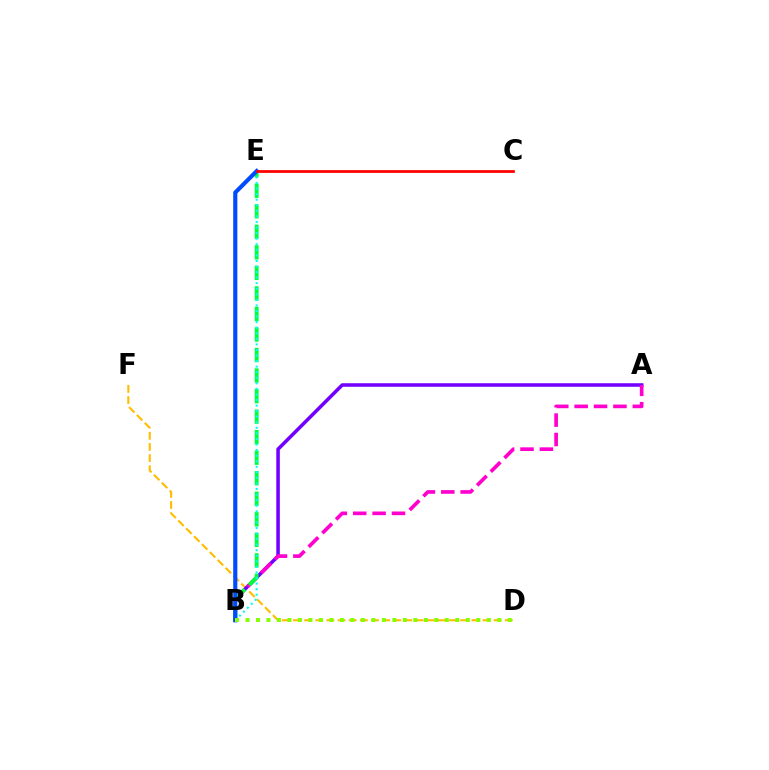{('D', 'F'): [{'color': '#ffbd00', 'line_style': 'dashed', 'thickness': 1.52}], ('A', 'B'): [{'color': '#7200ff', 'line_style': 'solid', 'thickness': 2.55}, {'color': '#ff00cf', 'line_style': 'dashed', 'thickness': 2.63}], ('B', 'E'): [{'color': '#00ff39', 'line_style': 'dashed', 'thickness': 2.79}, {'color': '#00fff6', 'line_style': 'dotted', 'thickness': 1.51}, {'color': '#004bff', 'line_style': 'solid', 'thickness': 2.97}], ('B', 'D'): [{'color': '#84ff00', 'line_style': 'dotted', 'thickness': 2.85}], ('C', 'E'): [{'color': '#ff0000', 'line_style': 'solid', 'thickness': 1.98}]}